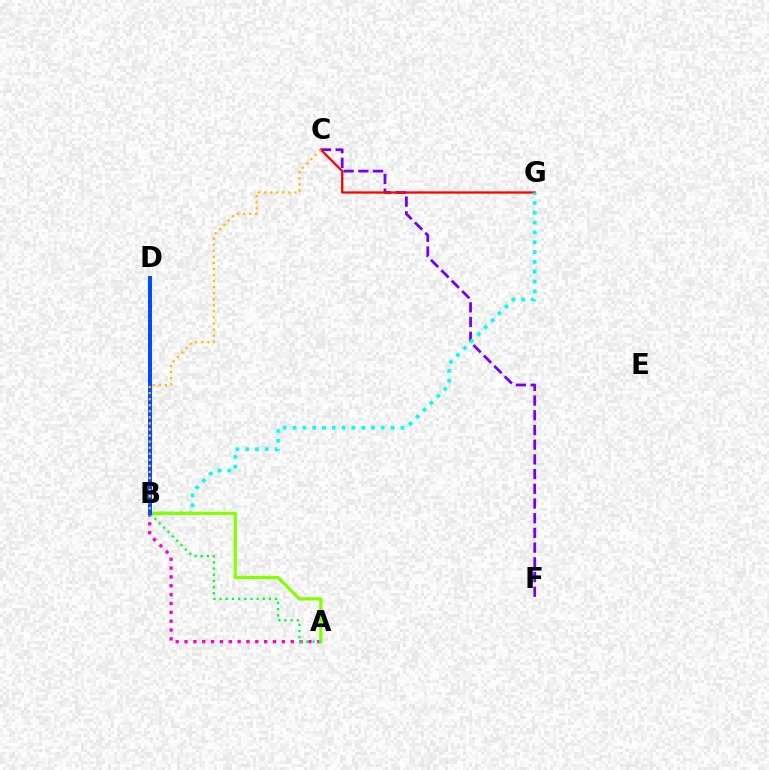{('C', 'F'): [{'color': '#7200ff', 'line_style': 'dashed', 'thickness': 2.0}], ('C', 'G'): [{'color': '#ff0000', 'line_style': 'solid', 'thickness': 1.65}], ('B', 'G'): [{'color': '#00fff6', 'line_style': 'dotted', 'thickness': 2.67}], ('A', 'B'): [{'color': '#ff00cf', 'line_style': 'dotted', 'thickness': 2.4}, {'color': '#84ff00', 'line_style': 'solid', 'thickness': 2.32}, {'color': '#00ff39', 'line_style': 'dotted', 'thickness': 1.68}], ('B', 'D'): [{'color': '#004bff', 'line_style': 'solid', 'thickness': 2.9}], ('B', 'C'): [{'color': '#ffbd00', 'line_style': 'dotted', 'thickness': 1.65}]}